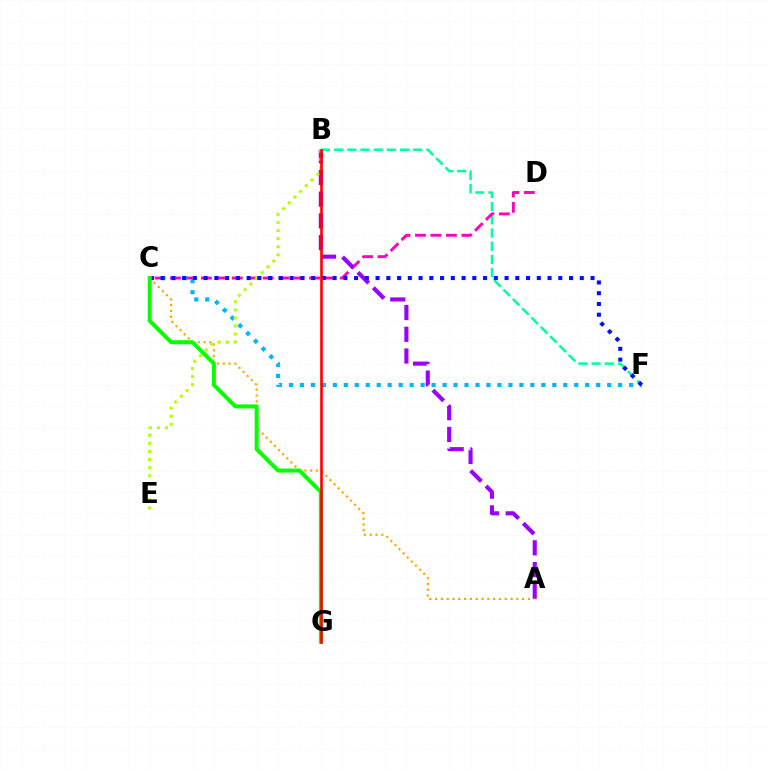{('B', 'F'): [{'color': '#00ff9d', 'line_style': 'dashed', 'thickness': 1.79}], ('C', 'D'): [{'color': '#ff00bd', 'line_style': 'dashed', 'thickness': 2.1}], ('A', 'B'): [{'color': '#9b00ff', 'line_style': 'dashed', 'thickness': 2.95}], ('A', 'C'): [{'color': '#ffa500', 'line_style': 'dotted', 'thickness': 1.58}], ('C', 'F'): [{'color': '#00b5ff', 'line_style': 'dotted', 'thickness': 2.98}, {'color': '#0010ff', 'line_style': 'dotted', 'thickness': 2.92}], ('B', 'E'): [{'color': '#b3ff00', 'line_style': 'dotted', 'thickness': 2.2}], ('C', 'G'): [{'color': '#08ff00', 'line_style': 'solid', 'thickness': 2.88}], ('B', 'G'): [{'color': '#ff0000', 'line_style': 'solid', 'thickness': 1.88}]}